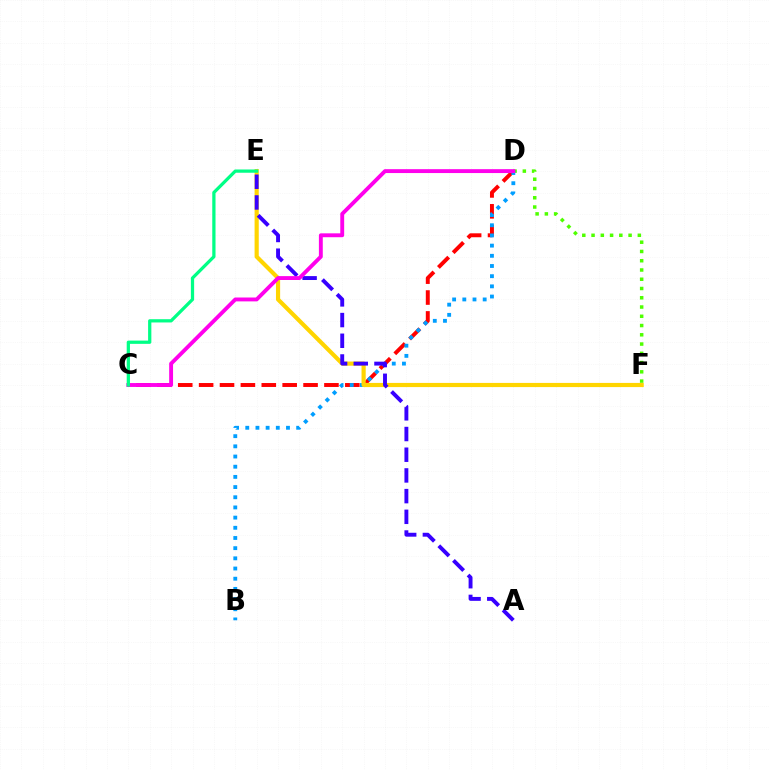{('C', 'D'): [{'color': '#ff0000', 'line_style': 'dashed', 'thickness': 2.84}, {'color': '#ff00ed', 'line_style': 'solid', 'thickness': 2.8}], ('D', 'F'): [{'color': '#4fff00', 'line_style': 'dotted', 'thickness': 2.52}], ('B', 'D'): [{'color': '#009eff', 'line_style': 'dotted', 'thickness': 2.77}], ('E', 'F'): [{'color': '#ffd500', 'line_style': 'solid', 'thickness': 3.0}], ('A', 'E'): [{'color': '#3700ff', 'line_style': 'dashed', 'thickness': 2.81}], ('C', 'E'): [{'color': '#00ff86', 'line_style': 'solid', 'thickness': 2.34}]}